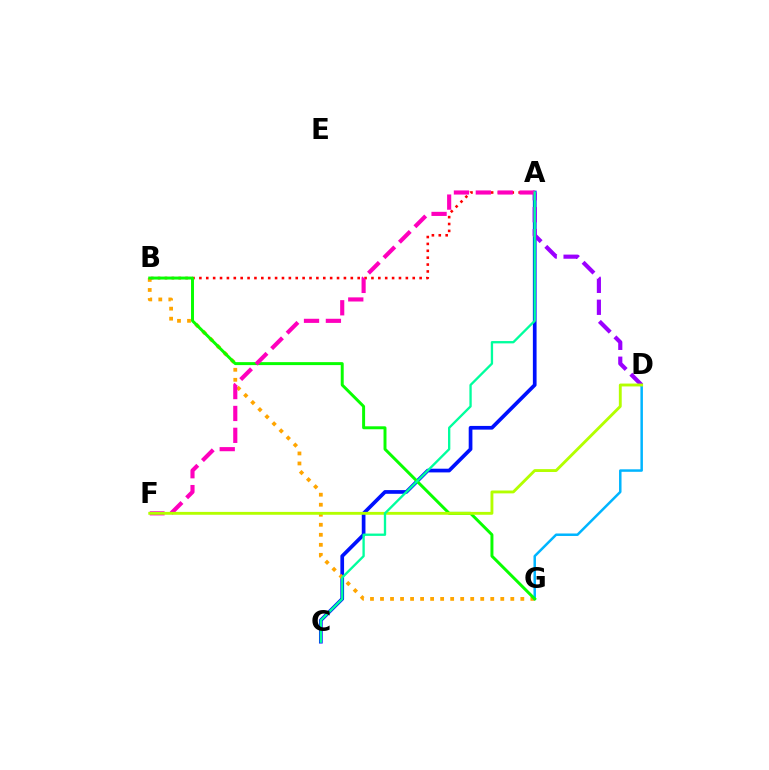{('A', 'C'): [{'color': '#0010ff', 'line_style': 'solid', 'thickness': 2.66}, {'color': '#00ff9d', 'line_style': 'solid', 'thickness': 1.67}], ('B', 'G'): [{'color': '#ffa500', 'line_style': 'dotted', 'thickness': 2.72}, {'color': '#08ff00', 'line_style': 'solid', 'thickness': 2.13}], ('D', 'G'): [{'color': '#00b5ff', 'line_style': 'solid', 'thickness': 1.79}], ('A', 'D'): [{'color': '#9b00ff', 'line_style': 'dashed', 'thickness': 2.98}], ('A', 'B'): [{'color': '#ff0000', 'line_style': 'dotted', 'thickness': 1.87}], ('A', 'F'): [{'color': '#ff00bd', 'line_style': 'dashed', 'thickness': 2.97}], ('D', 'F'): [{'color': '#b3ff00', 'line_style': 'solid', 'thickness': 2.07}]}